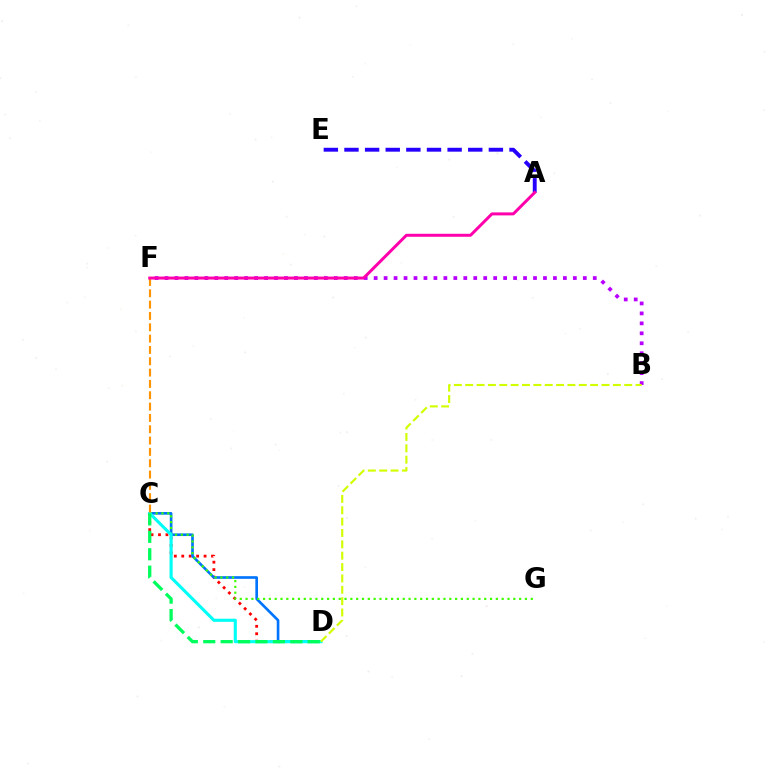{('A', 'E'): [{'color': '#2500ff', 'line_style': 'dashed', 'thickness': 2.8}], ('C', 'D'): [{'color': '#ff0000', 'line_style': 'dotted', 'thickness': 2.02}, {'color': '#0074ff', 'line_style': 'solid', 'thickness': 1.91}, {'color': '#00fff6', 'line_style': 'solid', 'thickness': 2.24}, {'color': '#00ff5c', 'line_style': 'dashed', 'thickness': 2.37}], ('C', 'G'): [{'color': '#3dff00', 'line_style': 'dotted', 'thickness': 1.58}], ('B', 'F'): [{'color': '#b900ff', 'line_style': 'dotted', 'thickness': 2.71}], ('C', 'F'): [{'color': '#ff9400', 'line_style': 'dashed', 'thickness': 1.54}], ('B', 'D'): [{'color': '#d1ff00', 'line_style': 'dashed', 'thickness': 1.54}], ('A', 'F'): [{'color': '#ff00ac', 'line_style': 'solid', 'thickness': 2.14}]}